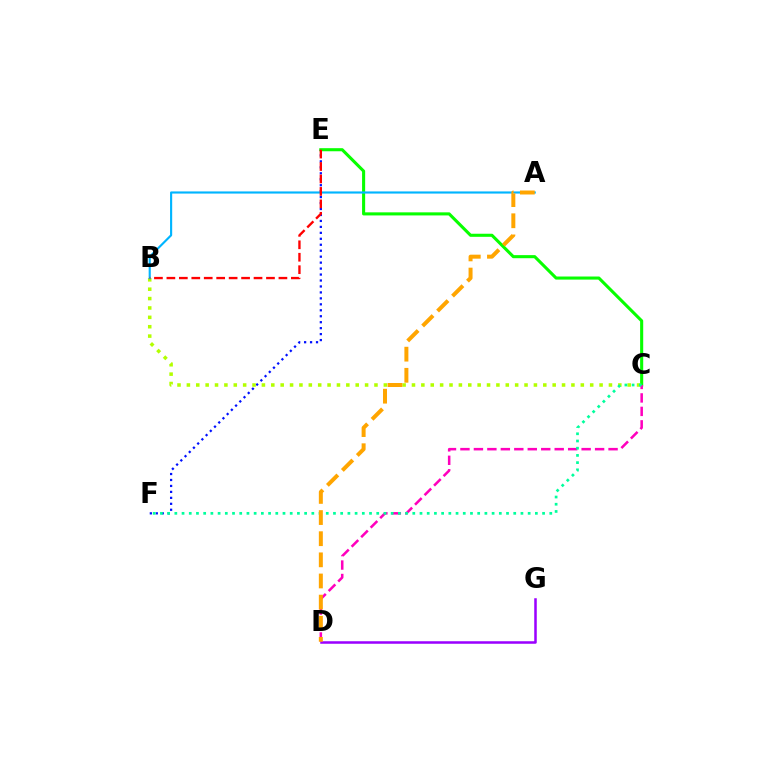{('E', 'F'): [{'color': '#0010ff', 'line_style': 'dotted', 'thickness': 1.62}], ('C', 'E'): [{'color': '#08ff00', 'line_style': 'solid', 'thickness': 2.22}], ('D', 'G'): [{'color': '#9b00ff', 'line_style': 'solid', 'thickness': 1.82}], ('B', 'C'): [{'color': '#b3ff00', 'line_style': 'dotted', 'thickness': 2.55}], ('A', 'B'): [{'color': '#00b5ff', 'line_style': 'solid', 'thickness': 1.54}], ('C', 'D'): [{'color': '#ff00bd', 'line_style': 'dashed', 'thickness': 1.83}], ('B', 'E'): [{'color': '#ff0000', 'line_style': 'dashed', 'thickness': 1.69}], ('C', 'F'): [{'color': '#00ff9d', 'line_style': 'dotted', 'thickness': 1.96}], ('A', 'D'): [{'color': '#ffa500', 'line_style': 'dashed', 'thickness': 2.87}]}